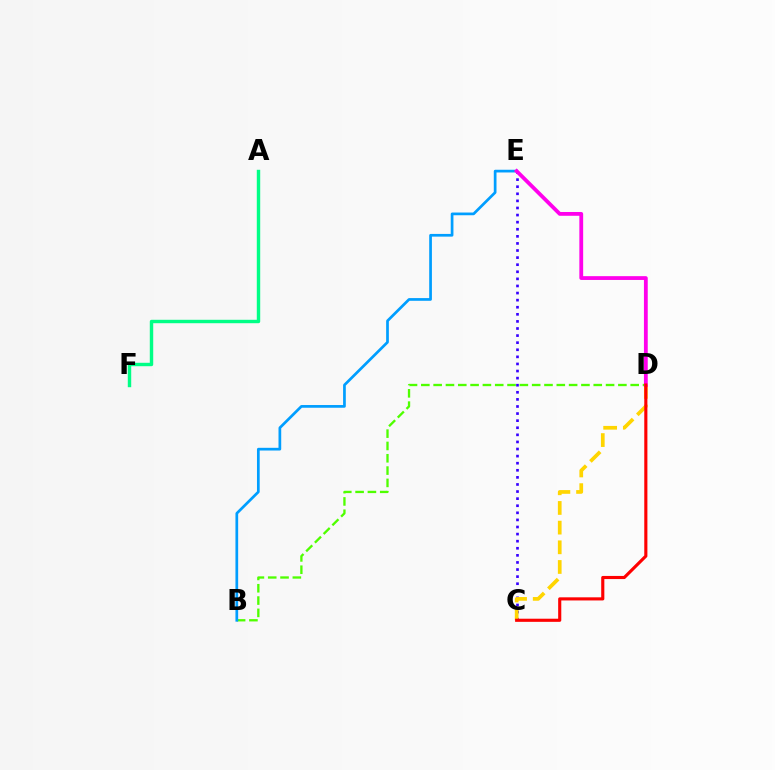{('B', 'D'): [{'color': '#4fff00', 'line_style': 'dashed', 'thickness': 1.67}], ('C', 'E'): [{'color': '#3700ff', 'line_style': 'dotted', 'thickness': 1.93}], ('C', 'D'): [{'color': '#ffd500', 'line_style': 'dashed', 'thickness': 2.67}, {'color': '#ff0000', 'line_style': 'solid', 'thickness': 2.25}], ('B', 'E'): [{'color': '#009eff', 'line_style': 'solid', 'thickness': 1.95}], ('D', 'E'): [{'color': '#ff00ed', 'line_style': 'solid', 'thickness': 2.74}], ('A', 'F'): [{'color': '#00ff86', 'line_style': 'solid', 'thickness': 2.46}]}